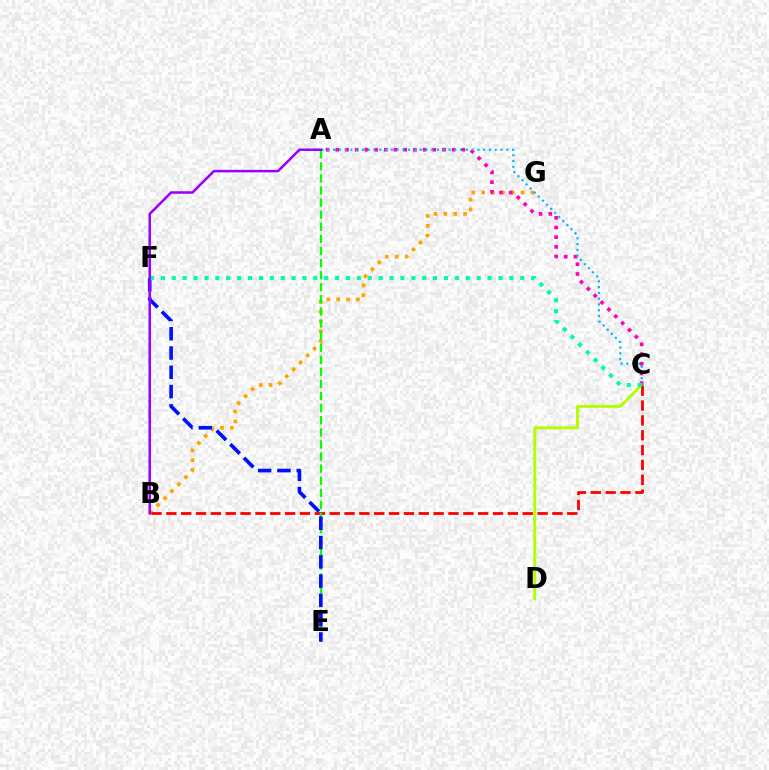{('B', 'G'): [{'color': '#ffa500', 'line_style': 'dotted', 'thickness': 2.68}], ('C', 'D'): [{'color': '#b3ff00', 'line_style': 'solid', 'thickness': 2.08}], ('B', 'C'): [{'color': '#ff0000', 'line_style': 'dashed', 'thickness': 2.02}], ('A', 'E'): [{'color': '#08ff00', 'line_style': 'dashed', 'thickness': 1.64}], ('E', 'F'): [{'color': '#0010ff', 'line_style': 'dashed', 'thickness': 2.62}], ('A', 'C'): [{'color': '#ff00bd', 'line_style': 'dotted', 'thickness': 2.63}, {'color': '#00b5ff', 'line_style': 'dotted', 'thickness': 1.57}], ('C', 'F'): [{'color': '#00ff9d', 'line_style': 'dotted', 'thickness': 2.96}], ('A', 'B'): [{'color': '#9b00ff', 'line_style': 'solid', 'thickness': 1.82}]}